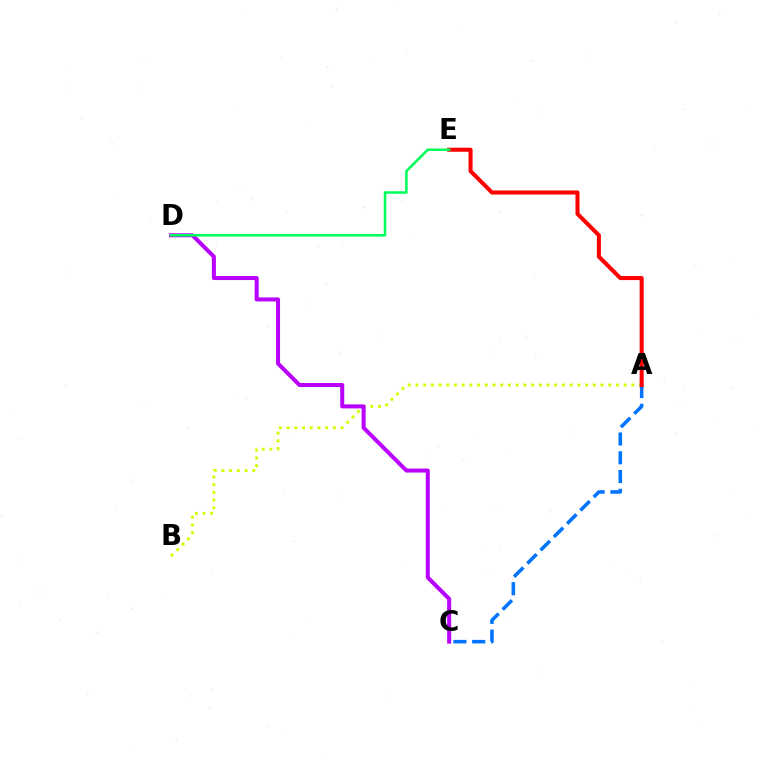{('A', 'B'): [{'color': '#d1ff00', 'line_style': 'dotted', 'thickness': 2.1}], ('A', 'C'): [{'color': '#0074ff', 'line_style': 'dashed', 'thickness': 2.55}], ('C', 'D'): [{'color': '#b900ff', 'line_style': 'solid', 'thickness': 2.89}], ('A', 'E'): [{'color': '#ff0000', 'line_style': 'solid', 'thickness': 2.91}], ('D', 'E'): [{'color': '#00ff5c', 'line_style': 'solid', 'thickness': 1.83}]}